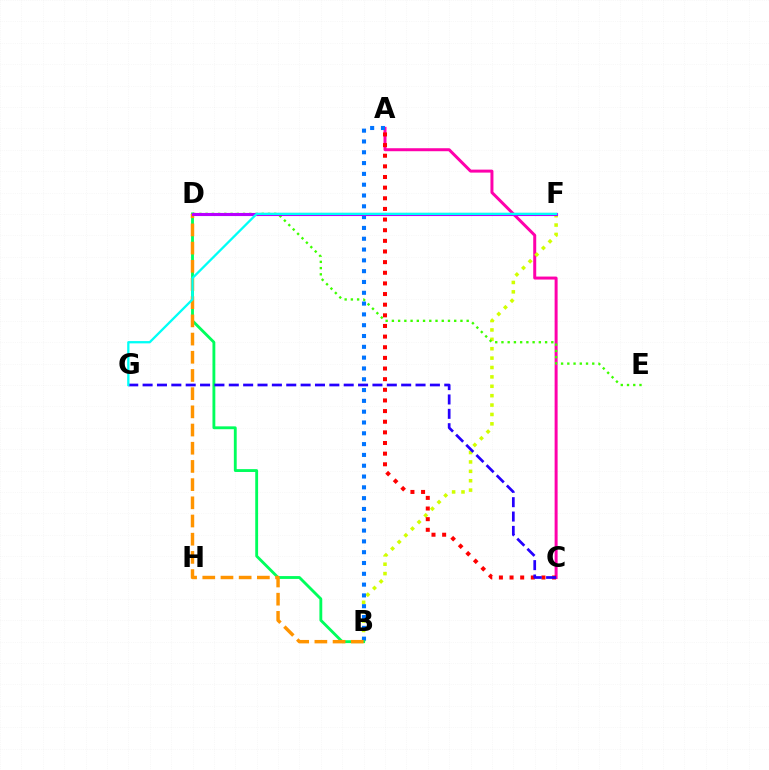{('A', 'C'): [{'color': '#ff00ac', 'line_style': 'solid', 'thickness': 2.15}, {'color': '#ff0000', 'line_style': 'dotted', 'thickness': 2.89}], ('B', 'F'): [{'color': '#d1ff00', 'line_style': 'dotted', 'thickness': 2.55}], ('D', 'E'): [{'color': '#3dff00', 'line_style': 'dotted', 'thickness': 1.69}], ('A', 'B'): [{'color': '#0074ff', 'line_style': 'dotted', 'thickness': 2.94}], ('B', 'D'): [{'color': '#00ff5c', 'line_style': 'solid', 'thickness': 2.05}, {'color': '#ff9400', 'line_style': 'dashed', 'thickness': 2.47}], ('D', 'F'): [{'color': '#b900ff', 'line_style': 'solid', 'thickness': 2.24}], ('C', 'G'): [{'color': '#2500ff', 'line_style': 'dashed', 'thickness': 1.95}], ('F', 'G'): [{'color': '#00fff6', 'line_style': 'solid', 'thickness': 1.65}]}